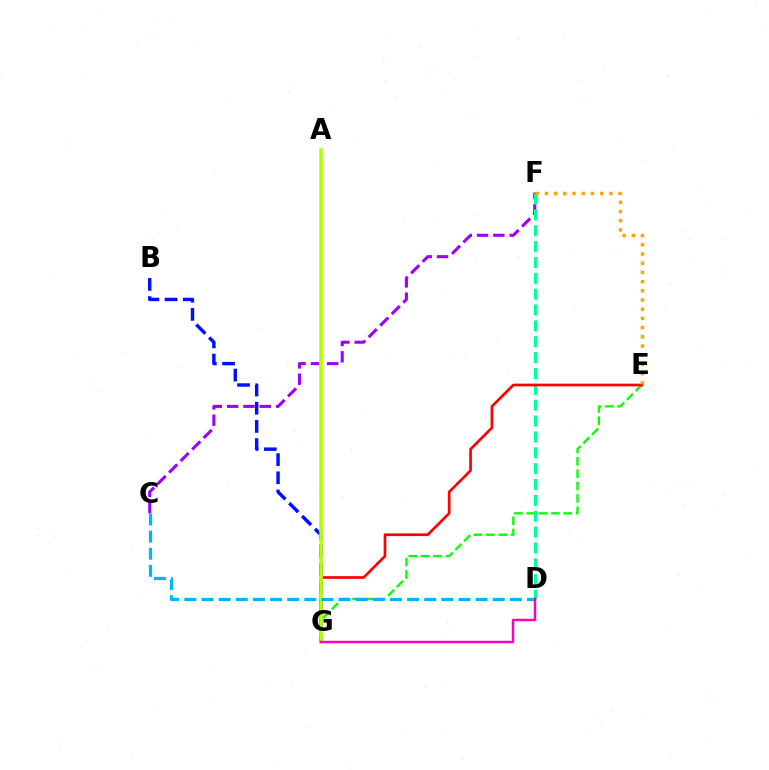{('E', 'G'): [{'color': '#08ff00', 'line_style': 'dashed', 'thickness': 1.68}, {'color': '#ff0000', 'line_style': 'solid', 'thickness': 1.94}], ('C', 'F'): [{'color': '#9b00ff', 'line_style': 'dashed', 'thickness': 2.21}], ('B', 'G'): [{'color': '#0010ff', 'line_style': 'dashed', 'thickness': 2.47}], ('D', 'F'): [{'color': '#00ff9d', 'line_style': 'dashed', 'thickness': 2.15}], ('A', 'G'): [{'color': '#b3ff00', 'line_style': 'solid', 'thickness': 2.57}], ('C', 'D'): [{'color': '#00b5ff', 'line_style': 'dashed', 'thickness': 2.33}], ('D', 'G'): [{'color': '#ff00bd', 'line_style': 'solid', 'thickness': 1.77}], ('E', 'F'): [{'color': '#ffa500', 'line_style': 'dotted', 'thickness': 2.5}]}